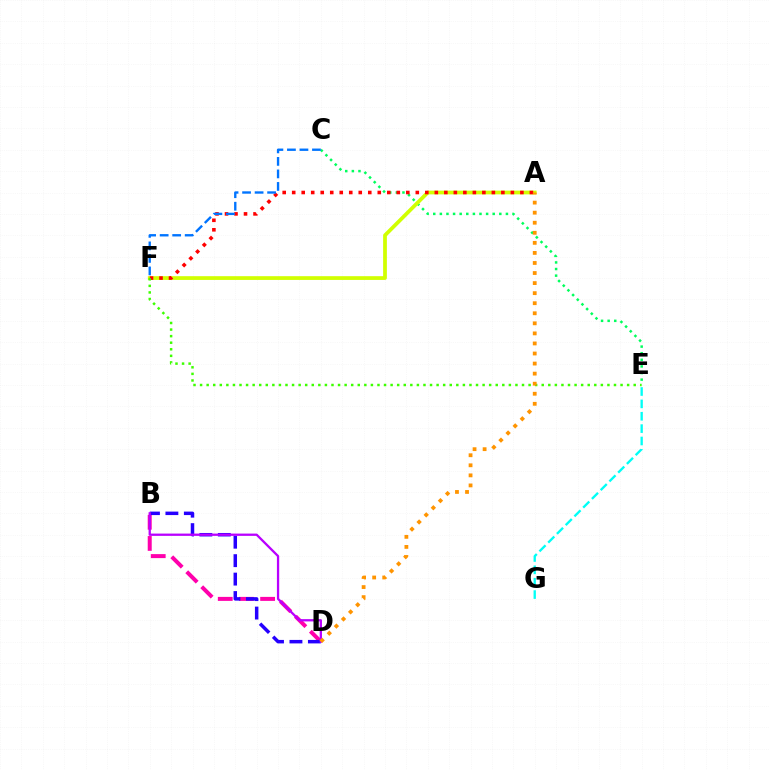{('C', 'E'): [{'color': '#00ff5c', 'line_style': 'dotted', 'thickness': 1.8}], ('B', 'D'): [{'color': '#ff00ac', 'line_style': 'dashed', 'thickness': 2.88}, {'color': '#2500ff', 'line_style': 'dashed', 'thickness': 2.51}, {'color': '#b900ff', 'line_style': 'solid', 'thickness': 1.65}], ('A', 'F'): [{'color': '#d1ff00', 'line_style': 'solid', 'thickness': 2.7}, {'color': '#ff0000', 'line_style': 'dotted', 'thickness': 2.58}], ('E', 'G'): [{'color': '#00fff6', 'line_style': 'dashed', 'thickness': 1.68}], ('E', 'F'): [{'color': '#3dff00', 'line_style': 'dotted', 'thickness': 1.79}], ('A', 'D'): [{'color': '#ff9400', 'line_style': 'dotted', 'thickness': 2.73}], ('C', 'F'): [{'color': '#0074ff', 'line_style': 'dashed', 'thickness': 1.7}]}